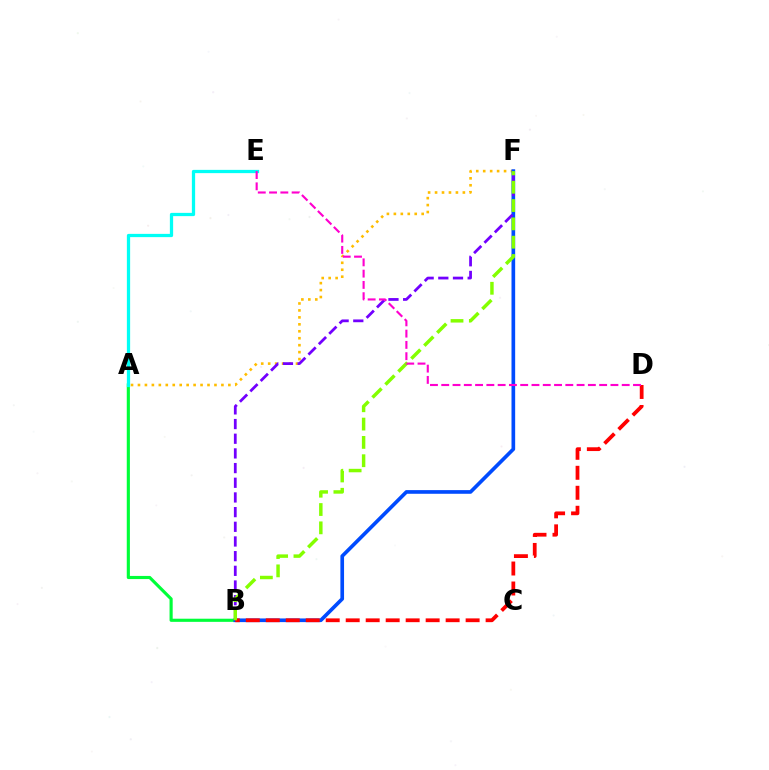{('A', 'B'): [{'color': '#00ff39', 'line_style': 'solid', 'thickness': 2.26}], ('A', 'F'): [{'color': '#ffbd00', 'line_style': 'dotted', 'thickness': 1.89}], ('B', 'F'): [{'color': '#004bff', 'line_style': 'solid', 'thickness': 2.64}, {'color': '#7200ff', 'line_style': 'dashed', 'thickness': 1.99}, {'color': '#84ff00', 'line_style': 'dashed', 'thickness': 2.49}], ('B', 'D'): [{'color': '#ff0000', 'line_style': 'dashed', 'thickness': 2.72}], ('A', 'E'): [{'color': '#00fff6', 'line_style': 'solid', 'thickness': 2.35}], ('D', 'E'): [{'color': '#ff00cf', 'line_style': 'dashed', 'thickness': 1.53}]}